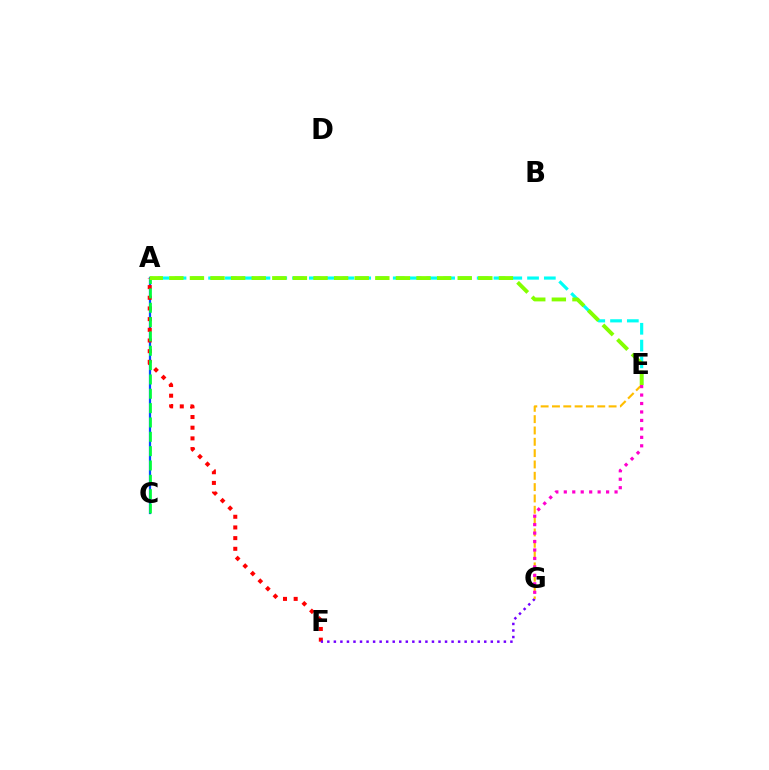{('A', 'C'): [{'color': '#004bff', 'line_style': 'solid', 'thickness': 1.62}, {'color': '#00ff39', 'line_style': 'dashed', 'thickness': 1.95}], ('A', 'E'): [{'color': '#00fff6', 'line_style': 'dashed', 'thickness': 2.28}, {'color': '#84ff00', 'line_style': 'dashed', 'thickness': 2.8}], ('A', 'F'): [{'color': '#ff0000', 'line_style': 'dotted', 'thickness': 2.9}], ('F', 'G'): [{'color': '#7200ff', 'line_style': 'dotted', 'thickness': 1.78}], ('E', 'G'): [{'color': '#ffbd00', 'line_style': 'dashed', 'thickness': 1.54}, {'color': '#ff00cf', 'line_style': 'dotted', 'thickness': 2.3}]}